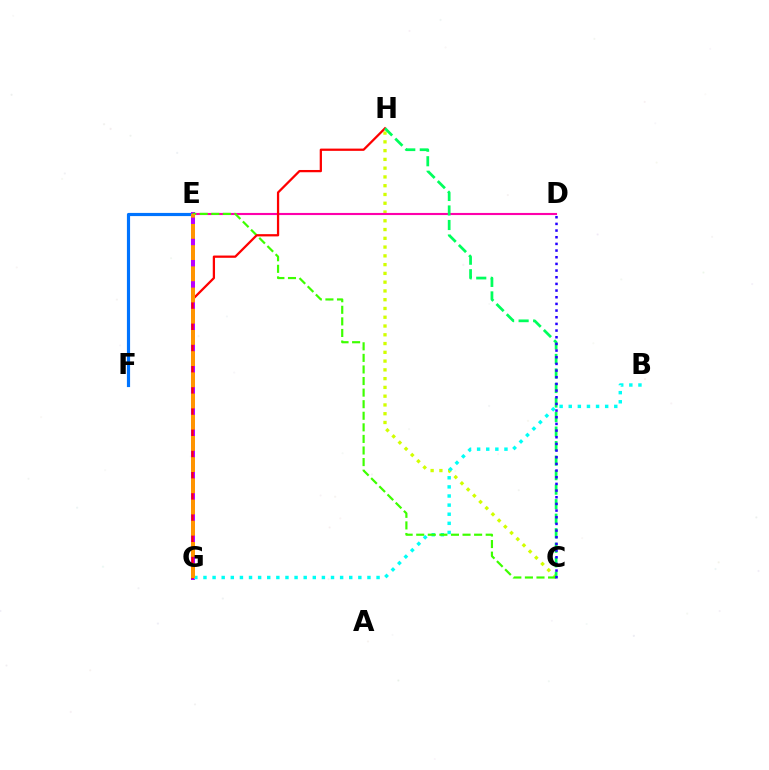{('E', 'F'): [{'color': '#0074ff', 'line_style': 'solid', 'thickness': 2.28}], ('C', 'H'): [{'color': '#d1ff00', 'line_style': 'dotted', 'thickness': 2.38}, {'color': '#00ff5c', 'line_style': 'dashed', 'thickness': 1.97}], ('E', 'G'): [{'color': '#b900ff', 'line_style': 'solid', 'thickness': 2.88}, {'color': '#ff9400', 'line_style': 'dashed', 'thickness': 2.88}], ('D', 'E'): [{'color': '#ff00ac', 'line_style': 'solid', 'thickness': 1.53}], ('B', 'G'): [{'color': '#00fff6', 'line_style': 'dotted', 'thickness': 2.48}], ('C', 'E'): [{'color': '#3dff00', 'line_style': 'dashed', 'thickness': 1.57}], ('G', 'H'): [{'color': '#ff0000', 'line_style': 'solid', 'thickness': 1.63}], ('C', 'D'): [{'color': '#2500ff', 'line_style': 'dotted', 'thickness': 1.81}]}